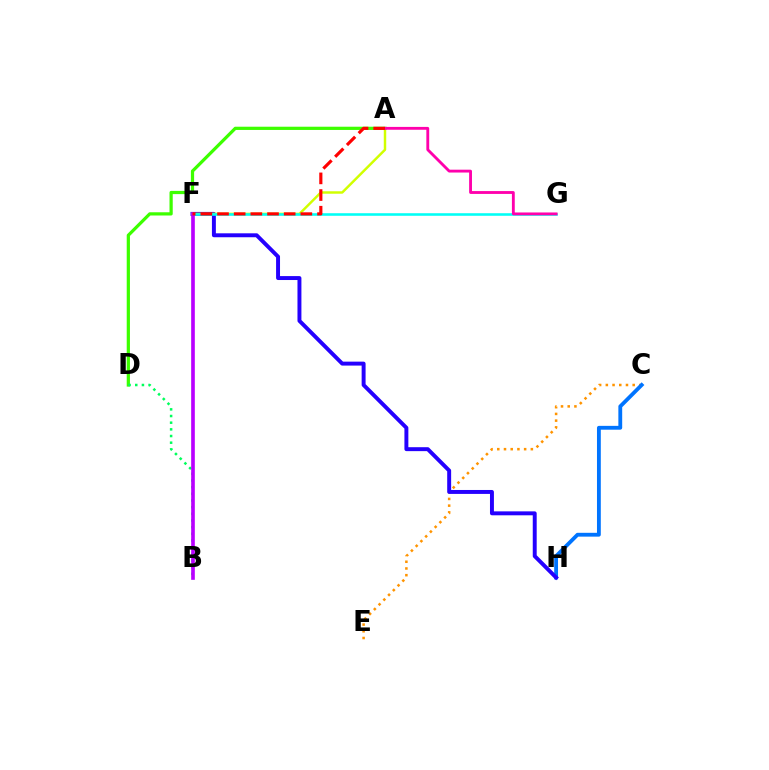{('C', 'E'): [{'color': '#ff9400', 'line_style': 'dotted', 'thickness': 1.82}], ('C', 'H'): [{'color': '#0074ff', 'line_style': 'solid', 'thickness': 2.76}], ('F', 'H'): [{'color': '#2500ff', 'line_style': 'solid', 'thickness': 2.84}], ('A', 'F'): [{'color': '#d1ff00', 'line_style': 'solid', 'thickness': 1.77}, {'color': '#ff0000', 'line_style': 'dashed', 'thickness': 2.26}], ('F', 'G'): [{'color': '#00fff6', 'line_style': 'solid', 'thickness': 1.85}], ('A', 'D'): [{'color': '#3dff00', 'line_style': 'solid', 'thickness': 2.32}], ('A', 'G'): [{'color': '#ff00ac', 'line_style': 'solid', 'thickness': 2.05}], ('B', 'D'): [{'color': '#00ff5c', 'line_style': 'dotted', 'thickness': 1.81}], ('B', 'F'): [{'color': '#b900ff', 'line_style': 'solid', 'thickness': 2.63}]}